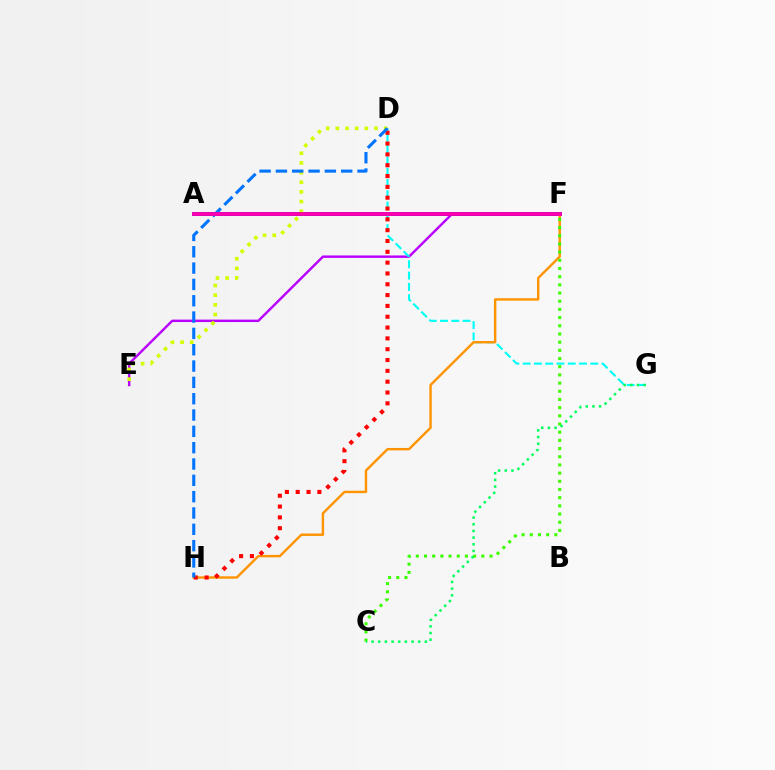{('E', 'F'): [{'color': '#b900ff', 'line_style': 'solid', 'thickness': 1.75}], ('A', 'F'): [{'color': '#2500ff', 'line_style': 'solid', 'thickness': 2.78}, {'color': '#ff00ac', 'line_style': 'solid', 'thickness': 2.71}], ('D', 'G'): [{'color': '#00fff6', 'line_style': 'dashed', 'thickness': 1.53}], ('F', 'H'): [{'color': '#ff9400', 'line_style': 'solid', 'thickness': 1.74}], ('C', 'F'): [{'color': '#3dff00', 'line_style': 'dotted', 'thickness': 2.22}], ('D', 'E'): [{'color': '#d1ff00', 'line_style': 'dotted', 'thickness': 2.63}], ('D', 'H'): [{'color': '#ff0000', 'line_style': 'dotted', 'thickness': 2.94}, {'color': '#0074ff', 'line_style': 'dashed', 'thickness': 2.22}], ('C', 'G'): [{'color': '#00ff5c', 'line_style': 'dotted', 'thickness': 1.81}]}